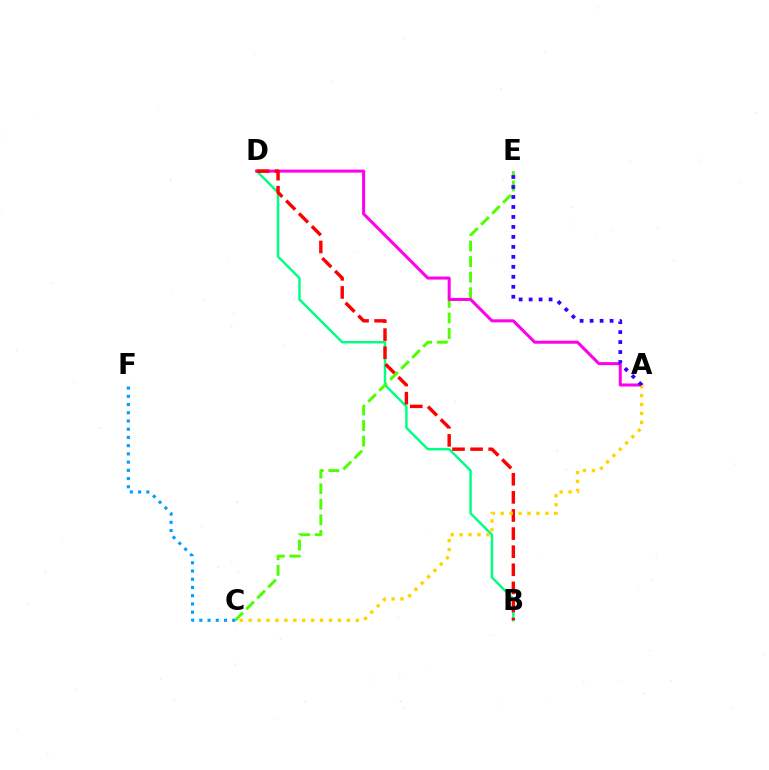{('B', 'D'): [{'color': '#00ff86', 'line_style': 'solid', 'thickness': 1.77}, {'color': '#ff0000', 'line_style': 'dashed', 'thickness': 2.46}], ('C', 'E'): [{'color': '#4fff00', 'line_style': 'dashed', 'thickness': 2.11}], ('A', 'D'): [{'color': '#ff00ed', 'line_style': 'solid', 'thickness': 2.19}], ('C', 'F'): [{'color': '#009eff', 'line_style': 'dotted', 'thickness': 2.23}], ('A', 'C'): [{'color': '#ffd500', 'line_style': 'dotted', 'thickness': 2.43}], ('A', 'E'): [{'color': '#3700ff', 'line_style': 'dotted', 'thickness': 2.71}]}